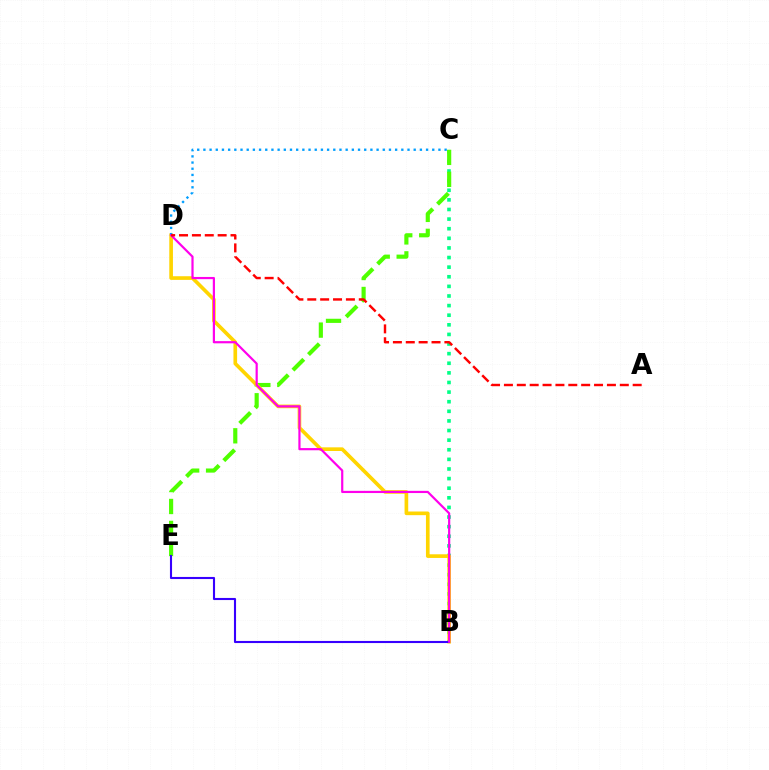{('B', 'C'): [{'color': '#00ff86', 'line_style': 'dotted', 'thickness': 2.61}], ('C', 'E'): [{'color': '#4fff00', 'line_style': 'dashed', 'thickness': 2.98}], ('B', 'D'): [{'color': '#ffd500', 'line_style': 'solid', 'thickness': 2.63}, {'color': '#ff00ed', 'line_style': 'solid', 'thickness': 1.58}], ('C', 'D'): [{'color': '#009eff', 'line_style': 'dotted', 'thickness': 1.68}], ('B', 'E'): [{'color': '#3700ff', 'line_style': 'solid', 'thickness': 1.52}], ('A', 'D'): [{'color': '#ff0000', 'line_style': 'dashed', 'thickness': 1.75}]}